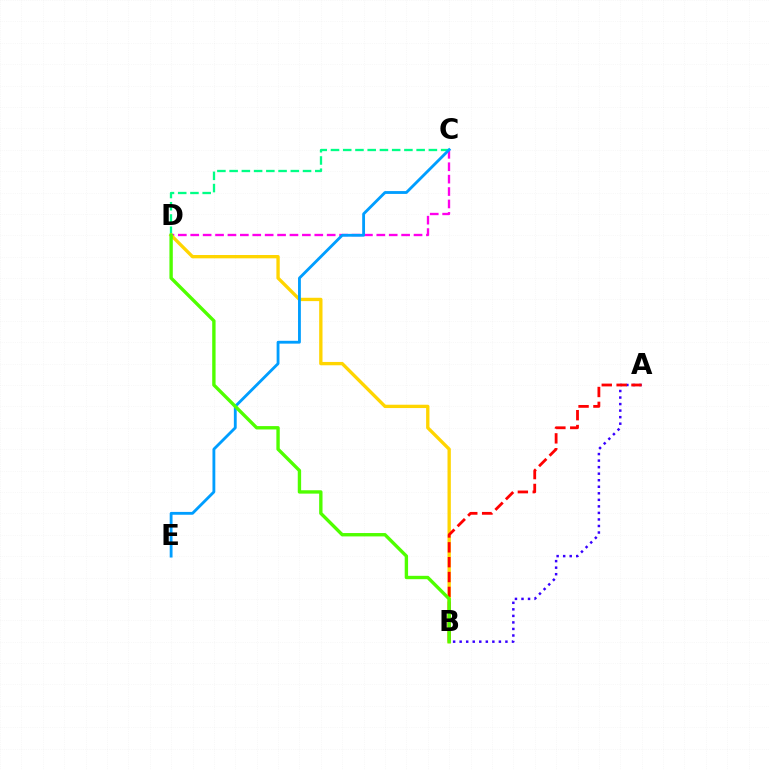{('C', 'D'): [{'color': '#00ff86', 'line_style': 'dashed', 'thickness': 1.66}, {'color': '#ff00ed', 'line_style': 'dashed', 'thickness': 1.69}], ('A', 'B'): [{'color': '#3700ff', 'line_style': 'dotted', 'thickness': 1.78}, {'color': '#ff0000', 'line_style': 'dashed', 'thickness': 2.02}], ('B', 'D'): [{'color': '#ffd500', 'line_style': 'solid', 'thickness': 2.4}, {'color': '#4fff00', 'line_style': 'solid', 'thickness': 2.43}], ('C', 'E'): [{'color': '#009eff', 'line_style': 'solid', 'thickness': 2.04}]}